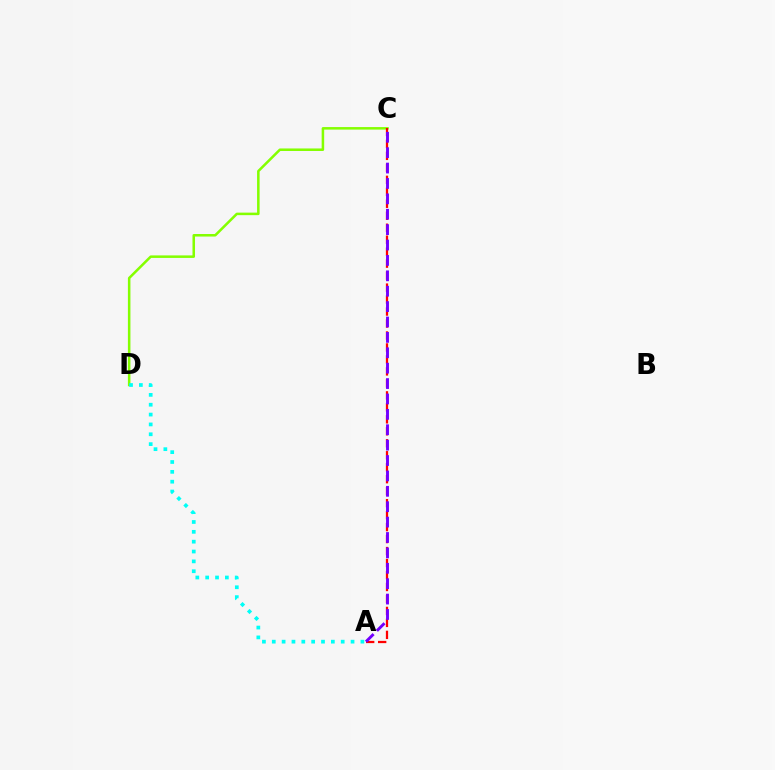{('C', 'D'): [{'color': '#84ff00', 'line_style': 'solid', 'thickness': 1.82}], ('A', 'C'): [{'color': '#ff0000', 'line_style': 'dashed', 'thickness': 1.63}, {'color': '#7200ff', 'line_style': 'dashed', 'thickness': 2.09}], ('A', 'D'): [{'color': '#00fff6', 'line_style': 'dotted', 'thickness': 2.68}]}